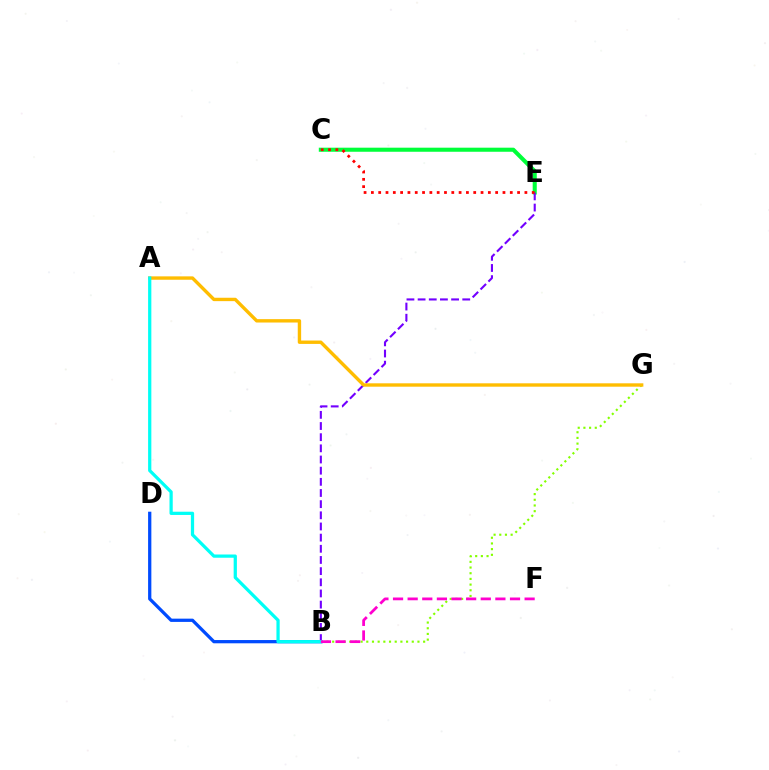{('C', 'E'): [{'color': '#00ff39', 'line_style': 'solid', 'thickness': 2.93}, {'color': '#ff0000', 'line_style': 'dotted', 'thickness': 1.99}], ('B', 'D'): [{'color': '#004bff', 'line_style': 'solid', 'thickness': 2.35}], ('B', 'G'): [{'color': '#84ff00', 'line_style': 'dotted', 'thickness': 1.54}], ('B', 'E'): [{'color': '#7200ff', 'line_style': 'dashed', 'thickness': 1.52}], ('A', 'G'): [{'color': '#ffbd00', 'line_style': 'solid', 'thickness': 2.44}], ('A', 'B'): [{'color': '#00fff6', 'line_style': 'solid', 'thickness': 2.33}], ('B', 'F'): [{'color': '#ff00cf', 'line_style': 'dashed', 'thickness': 1.99}]}